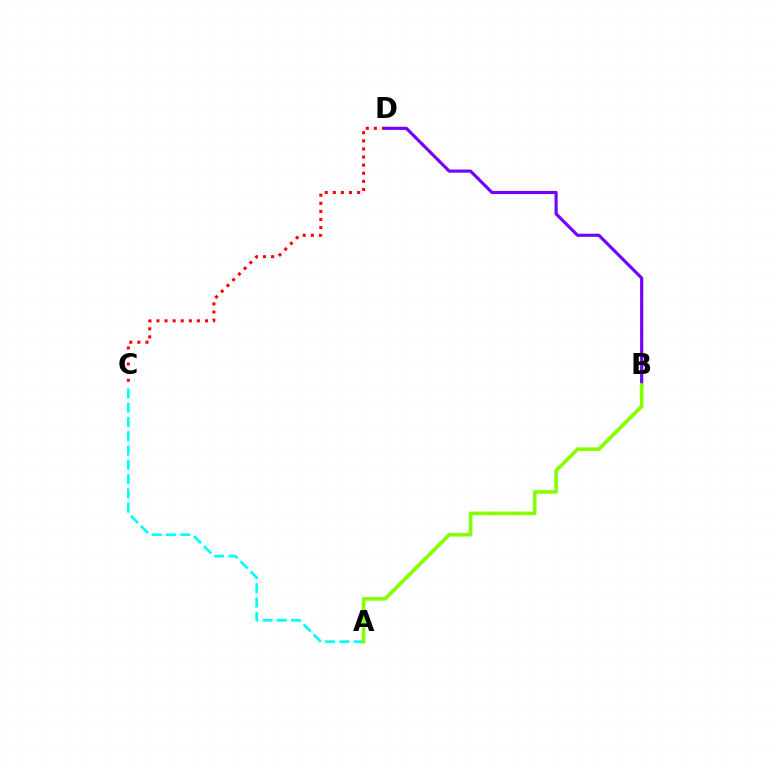{('C', 'D'): [{'color': '#ff0000', 'line_style': 'dotted', 'thickness': 2.2}], ('B', 'D'): [{'color': '#7200ff', 'line_style': 'solid', 'thickness': 2.25}], ('A', 'C'): [{'color': '#00fff6', 'line_style': 'dashed', 'thickness': 1.94}], ('A', 'B'): [{'color': '#84ff00', 'line_style': 'solid', 'thickness': 2.59}]}